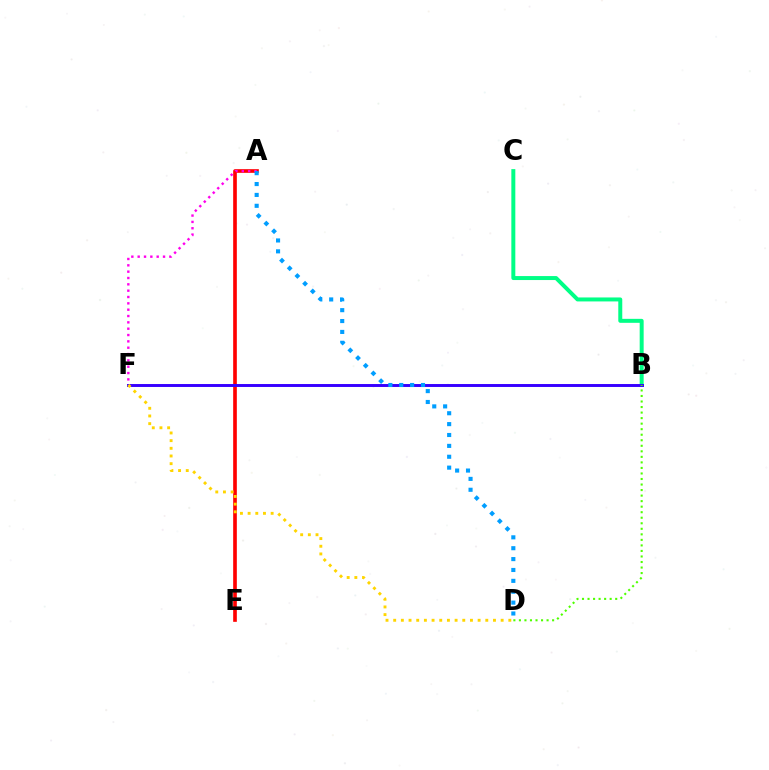{('B', 'C'): [{'color': '#00ff86', 'line_style': 'solid', 'thickness': 2.86}], ('A', 'E'): [{'color': '#ff0000', 'line_style': 'solid', 'thickness': 2.64}], ('A', 'F'): [{'color': '#ff00ed', 'line_style': 'dotted', 'thickness': 1.72}], ('B', 'F'): [{'color': '#3700ff', 'line_style': 'solid', 'thickness': 2.11}], ('B', 'D'): [{'color': '#4fff00', 'line_style': 'dotted', 'thickness': 1.5}], ('A', 'D'): [{'color': '#009eff', 'line_style': 'dotted', 'thickness': 2.96}], ('D', 'F'): [{'color': '#ffd500', 'line_style': 'dotted', 'thickness': 2.09}]}